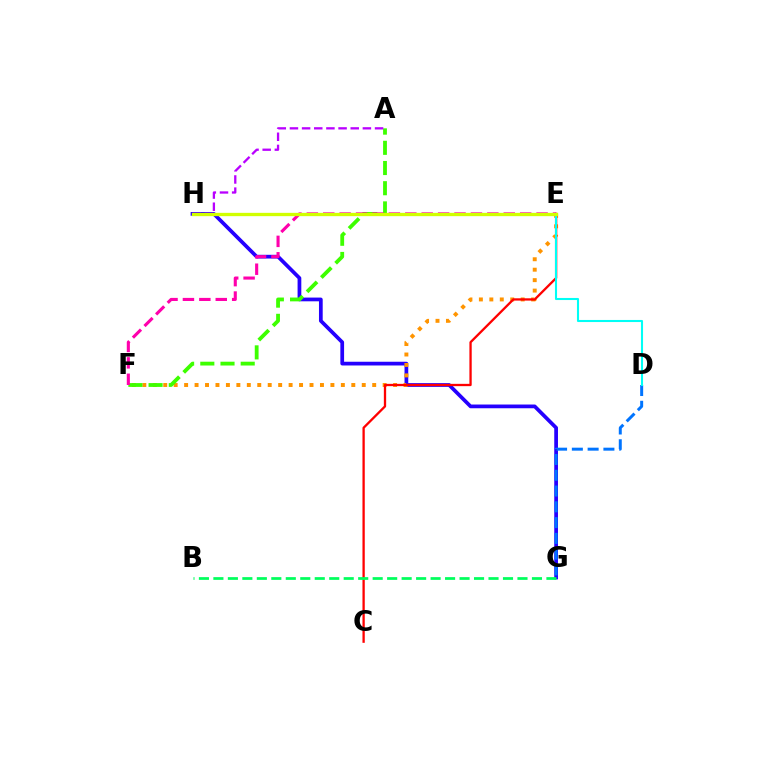{('G', 'H'): [{'color': '#2500ff', 'line_style': 'solid', 'thickness': 2.68}], ('E', 'F'): [{'color': '#ff9400', 'line_style': 'dotted', 'thickness': 2.84}, {'color': '#ff00ac', 'line_style': 'dashed', 'thickness': 2.23}], ('C', 'E'): [{'color': '#ff0000', 'line_style': 'solid', 'thickness': 1.66}], ('A', 'F'): [{'color': '#3dff00', 'line_style': 'dashed', 'thickness': 2.74}], ('A', 'H'): [{'color': '#b900ff', 'line_style': 'dashed', 'thickness': 1.65}], ('D', 'G'): [{'color': '#0074ff', 'line_style': 'dashed', 'thickness': 2.14}], ('D', 'E'): [{'color': '#00fff6', 'line_style': 'solid', 'thickness': 1.5}], ('B', 'G'): [{'color': '#00ff5c', 'line_style': 'dashed', 'thickness': 1.97}], ('E', 'H'): [{'color': '#d1ff00', 'line_style': 'solid', 'thickness': 2.38}]}